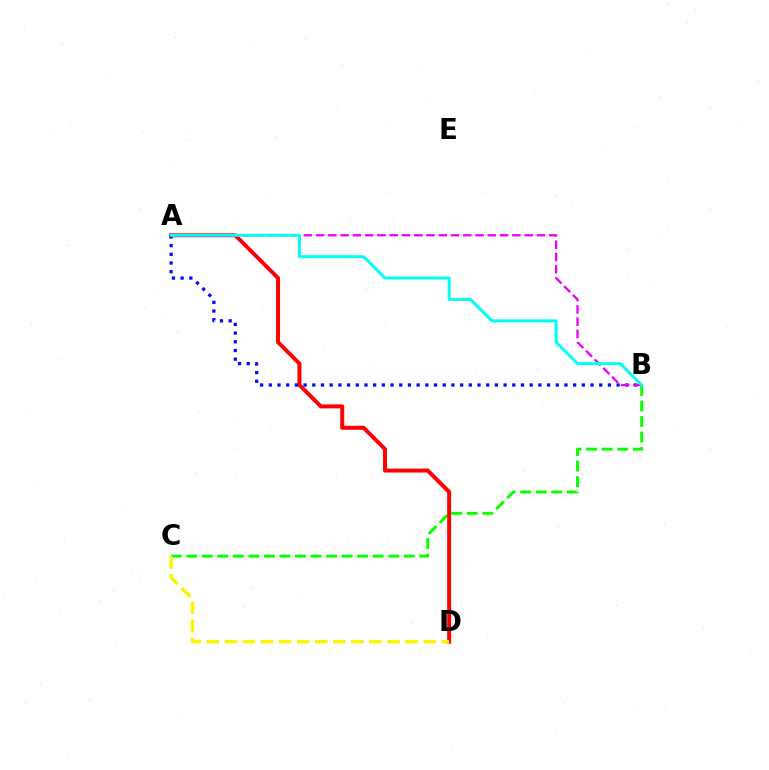{('B', 'C'): [{'color': '#08ff00', 'line_style': 'dashed', 'thickness': 2.11}], ('A', 'D'): [{'color': '#ff0000', 'line_style': 'solid', 'thickness': 2.87}], ('C', 'D'): [{'color': '#fcf500', 'line_style': 'dashed', 'thickness': 2.45}], ('A', 'B'): [{'color': '#0010ff', 'line_style': 'dotted', 'thickness': 2.36}, {'color': '#ee00ff', 'line_style': 'dashed', 'thickness': 1.67}, {'color': '#00fff6', 'line_style': 'solid', 'thickness': 2.13}]}